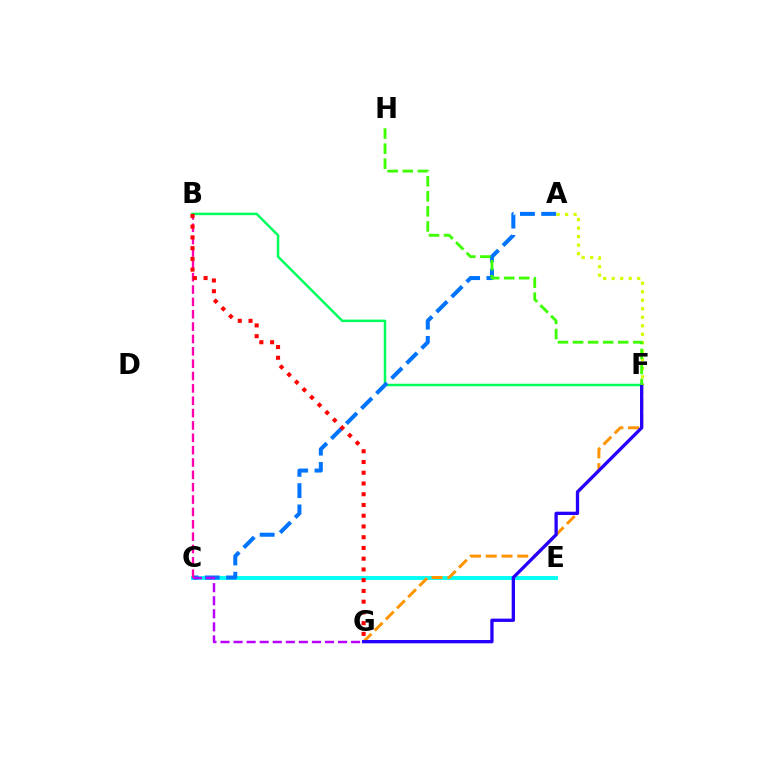{('C', 'E'): [{'color': '#00fff6', 'line_style': 'solid', 'thickness': 2.8}], ('B', 'F'): [{'color': '#00ff5c', 'line_style': 'solid', 'thickness': 1.8}], ('A', 'C'): [{'color': '#0074ff', 'line_style': 'dashed', 'thickness': 2.89}], ('F', 'G'): [{'color': '#ff9400', 'line_style': 'dashed', 'thickness': 2.14}, {'color': '#2500ff', 'line_style': 'solid', 'thickness': 2.38}], ('A', 'F'): [{'color': '#d1ff00', 'line_style': 'dotted', 'thickness': 2.31}], ('C', 'G'): [{'color': '#b900ff', 'line_style': 'dashed', 'thickness': 1.77}], ('B', 'C'): [{'color': '#ff00ac', 'line_style': 'dashed', 'thickness': 1.68}], ('B', 'G'): [{'color': '#ff0000', 'line_style': 'dotted', 'thickness': 2.92}], ('F', 'H'): [{'color': '#3dff00', 'line_style': 'dashed', 'thickness': 2.05}]}